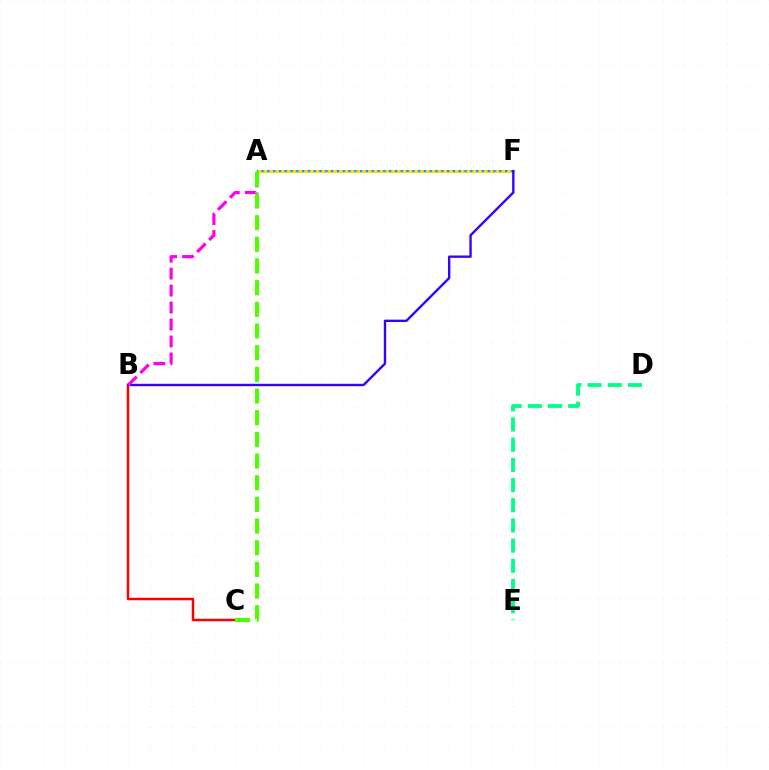{('A', 'F'): [{'color': '#ffd500', 'line_style': 'solid', 'thickness': 2.0}, {'color': '#009eff', 'line_style': 'dotted', 'thickness': 1.58}], ('B', 'C'): [{'color': '#ff0000', 'line_style': 'solid', 'thickness': 1.78}], ('D', 'E'): [{'color': '#00ff86', 'line_style': 'dashed', 'thickness': 2.74}], ('B', 'F'): [{'color': '#3700ff', 'line_style': 'solid', 'thickness': 1.71}], ('A', 'B'): [{'color': '#ff00ed', 'line_style': 'dashed', 'thickness': 2.3}], ('A', 'C'): [{'color': '#4fff00', 'line_style': 'dashed', 'thickness': 2.94}]}